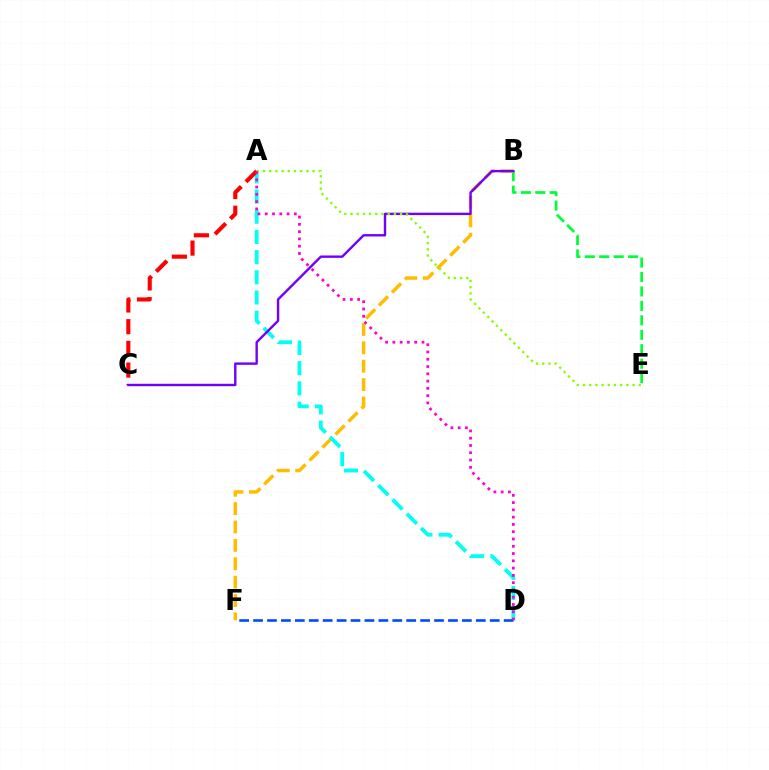{('B', 'E'): [{'color': '#00ff39', 'line_style': 'dashed', 'thickness': 1.96}], ('B', 'F'): [{'color': '#ffbd00', 'line_style': 'dashed', 'thickness': 2.5}], ('A', 'D'): [{'color': '#00fff6', 'line_style': 'dashed', 'thickness': 2.74}, {'color': '#ff00cf', 'line_style': 'dotted', 'thickness': 1.98}], ('D', 'F'): [{'color': '#004bff', 'line_style': 'dashed', 'thickness': 1.89}], ('A', 'C'): [{'color': '#ff0000', 'line_style': 'dashed', 'thickness': 2.95}], ('B', 'C'): [{'color': '#7200ff', 'line_style': 'solid', 'thickness': 1.73}], ('A', 'E'): [{'color': '#84ff00', 'line_style': 'dotted', 'thickness': 1.68}]}